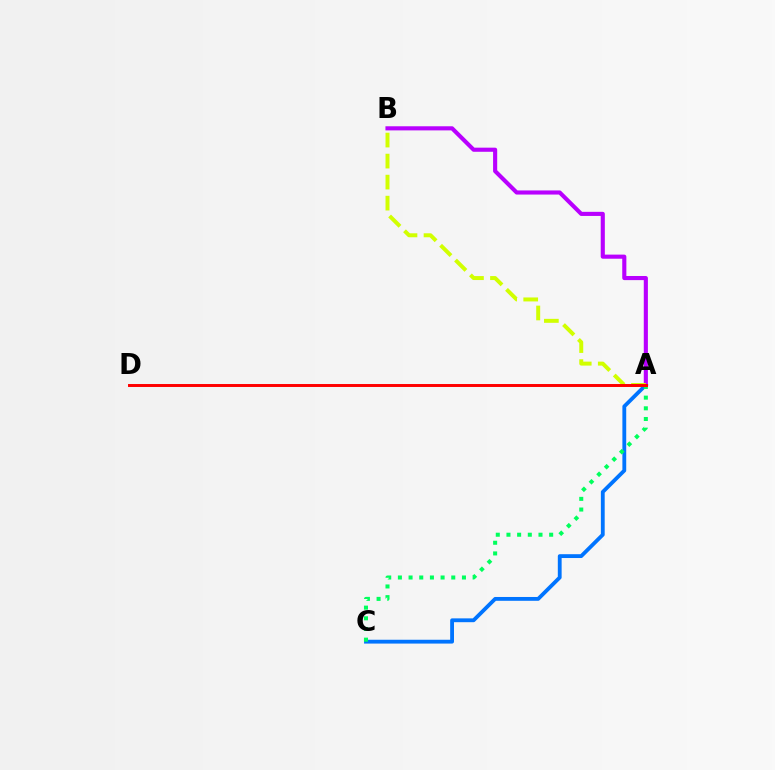{('A', 'C'): [{'color': '#0074ff', 'line_style': 'solid', 'thickness': 2.75}, {'color': '#00ff5c', 'line_style': 'dotted', 'thickness': 2.9}], ('A', 'B'): [{'color': '#b900ff', 'line_style': 'solid', 'thickness': 2.96}, {'color': '#d1ff00', 'line_style': 'dashed', 'thickness': 2.86}], ('A', 'D'): [{'color': '#ff0000', 'line_style': 'solid', 'thickness': 2.13}]}